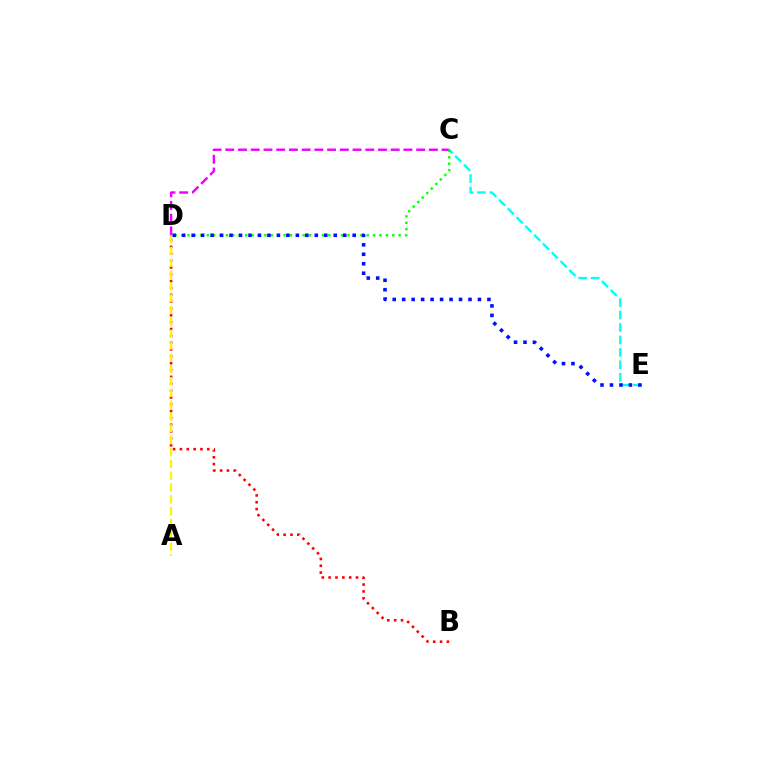{('B', 'D'): [{'color': '#ff0000', 'line_style': 'dotted', 'thickness': 1.86}], ('A', 'D'): [{'color': '#fcf500', 'line_style': 'dashed', 'thickness': 1.61}], ('C', 'E'): [{'color': '#00fff6', 'line_style': 'dashed', 'thickness': 1.69}], ('C', 'D'): [{'color': '#ee00ff', 'line_style': 'dashed', 'thickness': 1.73}, {'color': '#08ff00', 'line_style': 'dotted', 'thickness': 1.74}], ('D', 'E'): [{'color': '#0010ff', 'line_style': 'dotted', 'thickness': 2.57}]}